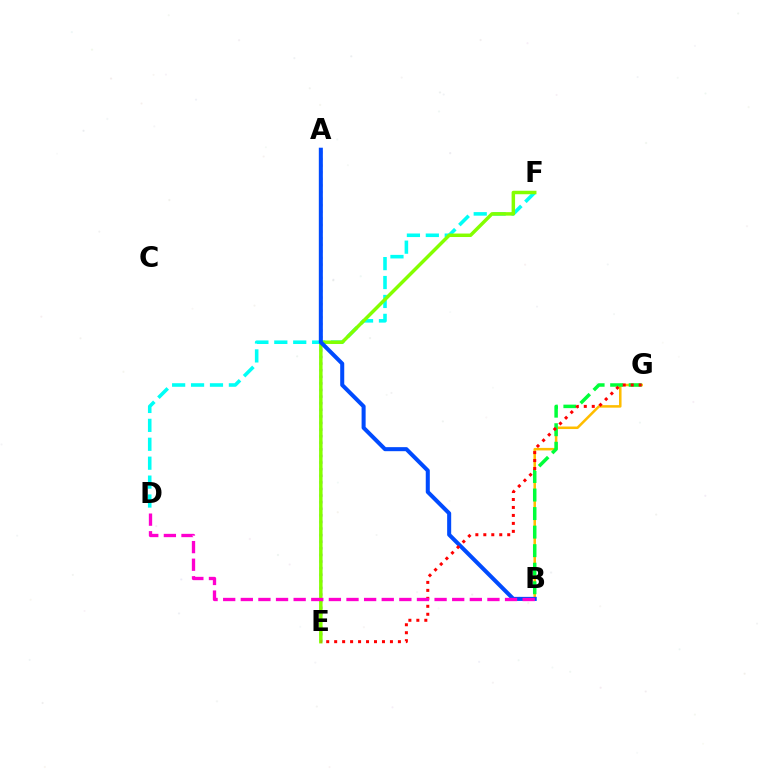{('B', 'G'): [{'color': '#ffbd00', 'line_style': 'solid', 'thickness': 1.82}, {'color': '#00ff39', 'line_style': 'dashed', 'thickness': 2.52}], ('D', 'F'): [{'color': '#00fff6', 'line_style': 'dashed', 'thickness': 2.57}], ('A', 'E'): [{'color': '#7200ff', 'line_style': 'dotted', 'thickness': 1.79}], ('E', 'F'): [{'color': '#84ff00', 'line_style': 'solid', 'thickness': 2.5}], ('A', 'B'): [{'color': '#004bff', 'line_style': 'solid', 'thickness': 2.9}], ('E', 'G'): [{'color': '#ff0000', 'line_style': 'dotted', 'thickness': 2.16}], ('B', 'D'): [{'color': '#ff00cf', 'line_style': 'dashed', 'thickness': 2.39}]}